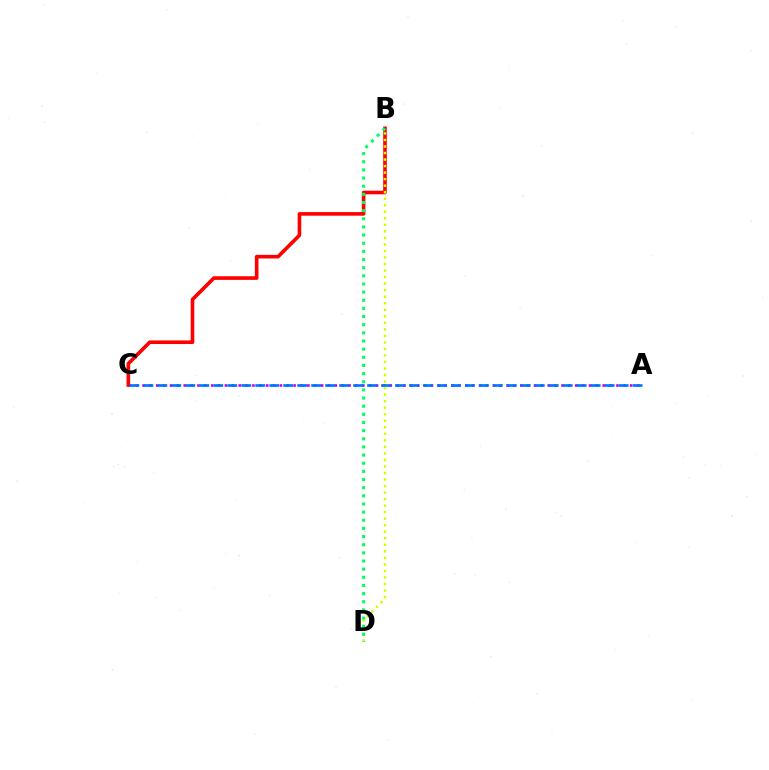{('A', 'C'): [{'color': '#b900ff', 'line_style': 'dotted', 'thickness': 1.87}, {'color': '#0074ff', 'line_style': 'dashed', 'thickness': 1.9}], ('B', 'C'): [{'color': '#ff0000', 'line_style': 'solid', 'thickness': 2.61}], ('B', 'D'): [{'color': '#d1ff00', 'line_style': 'dotted', 'thickness': 1.77}, {'color': '#00ff5c', 'line_style': 'dotted', 'thickness': 2.21}]}